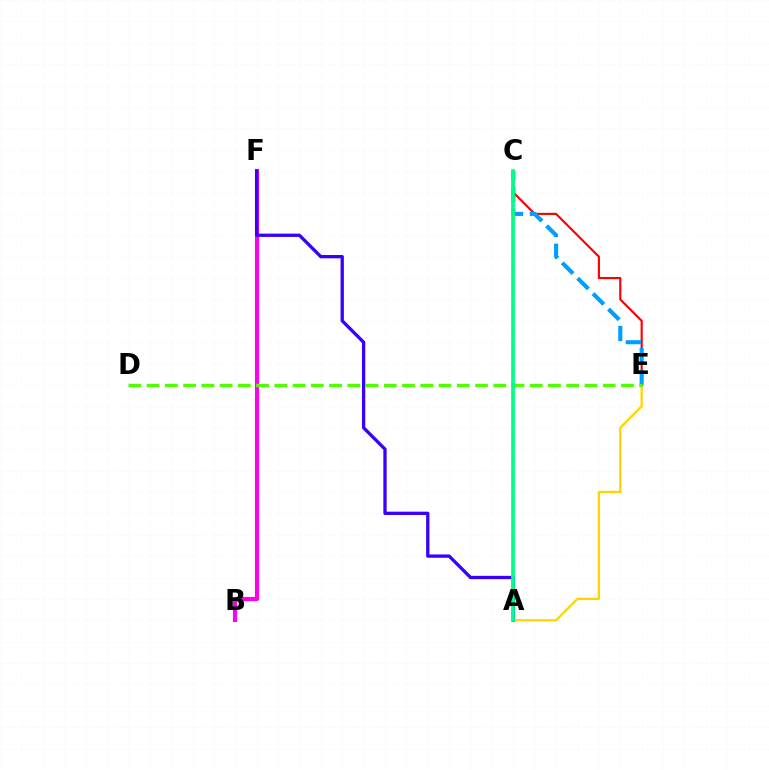{('A', 'E'): [{'color': '#ffd500', 'line_style': 'solid', 'thickness': 1.66}], ('C', 'E'): [{'color': '#ff0000', 'line_style': 'solid', 'thickness': 1.55}, {'color': '#009eff', 'line_style': 'dashed', 'thickness': 2.96}], ('B', 'F'): [{'color': '#ff00ed', 'line_style': 'solid', 'thickness': 2.97}], ('D', 'E'): [{'color': '#4fff00', 'line_style': 'dashed', 'thickness': 2.48}], ('A', 'F'): [{'color': '#3700ff', 'line_style': 'solid', 'thickness': 2.38}], ('A', 'C'): [{'color': '#00ff86', 'line_style': 'solid', 'thickness': 2.66}]}